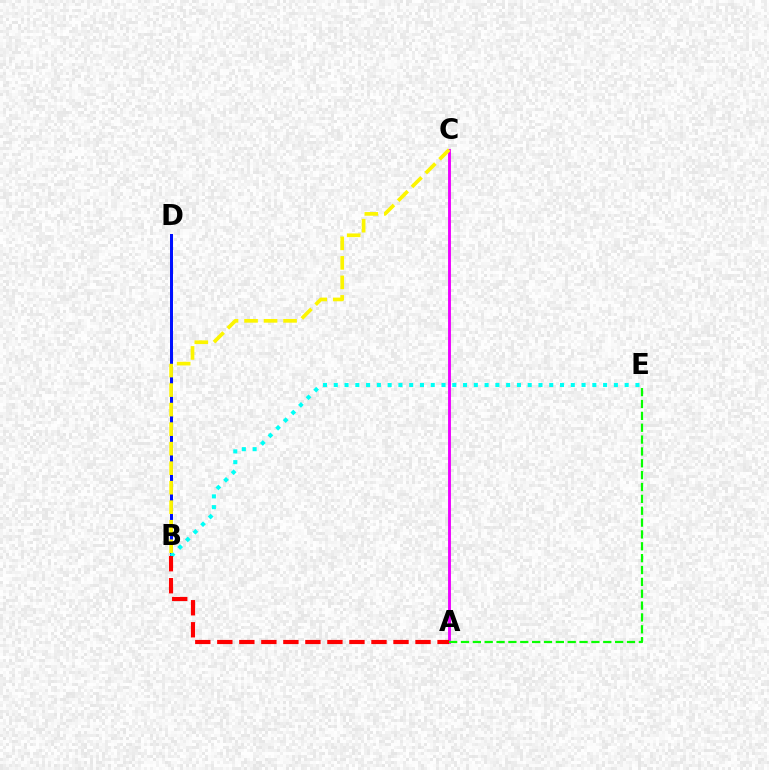{('B', 'D'): [{'color': '#0010ff', 'line_style': 'solid', 'thickness': 2.15}], ('A', 'C'): [{'color': '#ee00ff', 'line_style': 'solid', 'thickness': 2.08}], ('B', 'E'): [{'color': '#00fff6', 'line_style': 'dotted', 'thickness': 2.93}], ('A', 'B'): [{'color': '#ff0000', 'line_style': 'dashed', 'thickness': 2.99}], ('A', 'E'): [{'color': '#08ff00', 'line_style': 'dashed', 'thickness': 1.61}], ('B', 'C'): [{'color': '#fcf500', 'line_style': 'dashed', 'thickness': 2.65}]}